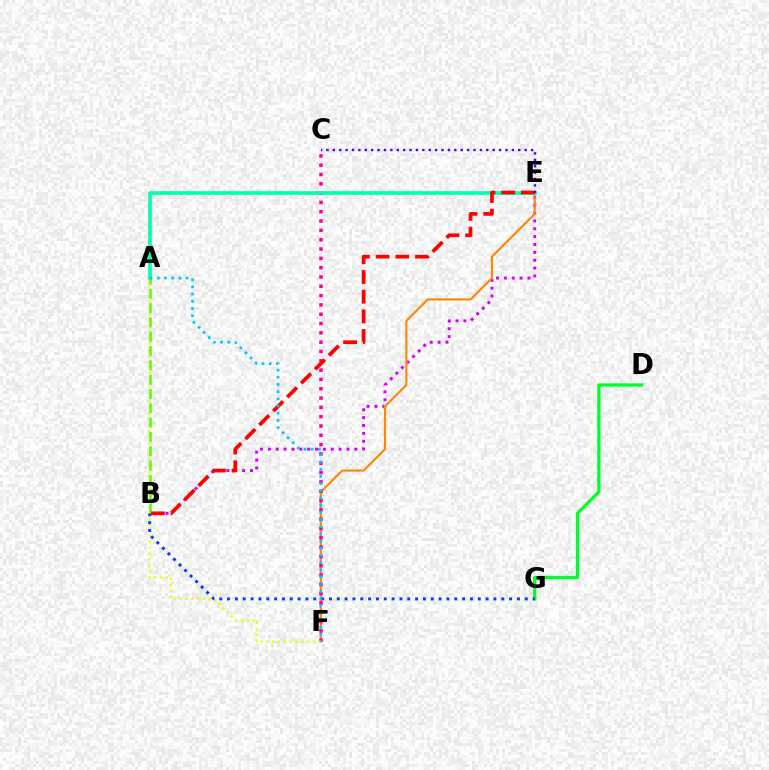{('B', 'E'): [{'color': '#d600ff', 'line_style': 'dotted', 'thickness': 2.14}, {'color': '#ff0000', 'line_style': 'dashed', 'thickness': 2.67}], ('E', 'F'): [{'color': '#ff8800', 'line_style': 'solid', 'thickness': 1.53}], ('C', 'F'): [{'color': '#ff00a0', 'line_style': 'dotted', 'thickness': 2.53}], ('A', 'F'): [{'color': '#eeff00', 'line_style': 'dotted', 'thickness': 1.59}, {'color': '#00c7ff', 'line_style': 'dotted', 'thickness': 1.95}], ('A', 'E'): [{'color': '#00ffaf', 'line_style': 'solid', 'thickness': 2.62}], ('D', 'G'): [{'color': '#00ff27', 'line_style': 'solid', 'thickness': 2.34}], ('B', 'G'): [{'color': '#003fff', 'line_style': 'dotted', 'thickness': 2.13}], ('A', 'B'): [{'color': '#66ff00', 'line_style': 'dashed', 'thickness': 1.94}], ('C', 'E'): [{'color': '#4f00ff', 'line_style': 'dotted', 'thickness': 1.74}]}